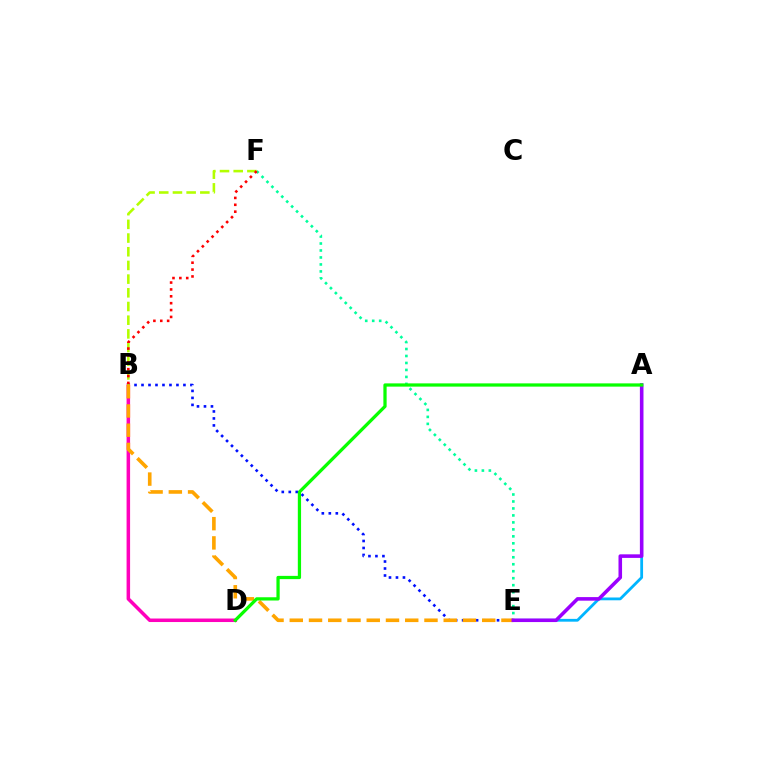{('B', 'E'): [{'color': '#0010ff', 'line_style': 'dotted', 'thickness': 1.9}, {'color': '#ffa500', 'line_style': 'dashed', 'thickness': 2.61}], ('B', 'D'): [{'color': '#ff00bd', 'line_style': 'solid', 'thickness': 2.53}], ('A', 'E'): [{'color': '#00b5ff', 'line_style': 'solid', 'thickness': 2.01}, {'color': '#9b00ff', 'line_style': 'solid', 'thickness': 2.57}], ('E', 'F'): [{'color': '#00ff9d', 'line_style': 'dotted', 'thickness': 1.9}], ('B', 'F'): [{'color': '#b3ff00', 'line_style': 'dashed', 'thickness': 1.86}, {'color': '#ff0000', 'line_style': 'dotted', 'thickness': 1.87}], ('A', 'D'): [{'color': '#08ff00', 'line_style': 'solid', 'thickness': 2.34}]}